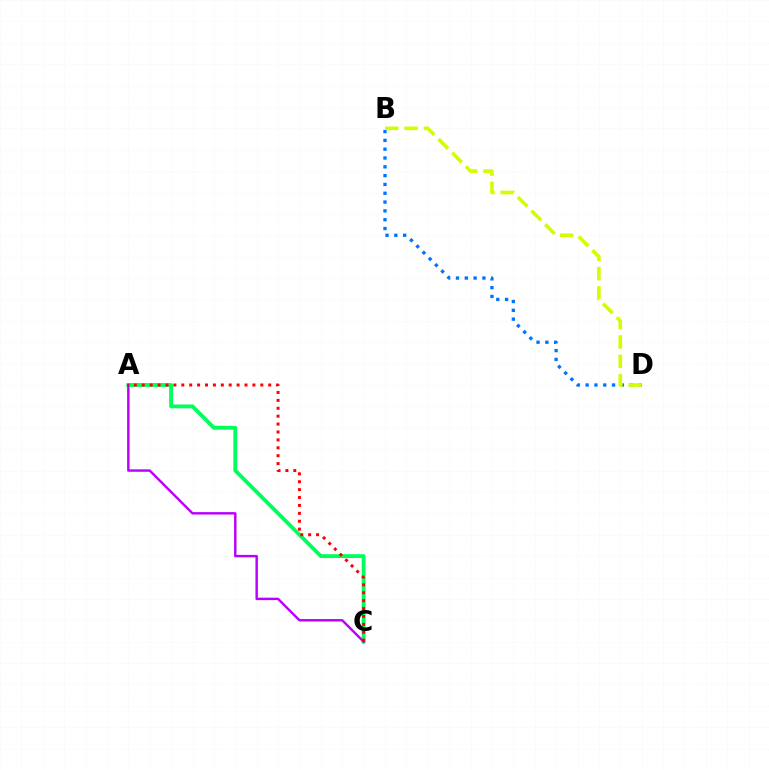{('A', 'C'): [{'color': '#00ff5c', 'line_style': 'solid', 'thickness': 2.78}, {'color': '#b900ff', 'line_style': 'solid', 'thickness': 1.76}, {'color': '#ff0000', 'line_style': 'dotted', 'thickness': 2.15}], ('B', 'D'): [{'color': '#0074ff', 'line_style': 'dotted', 'thickness': 2.39}, {'color': '#d1ff00', 'line_style': 'dashed', 'thickness': 2.62}]}